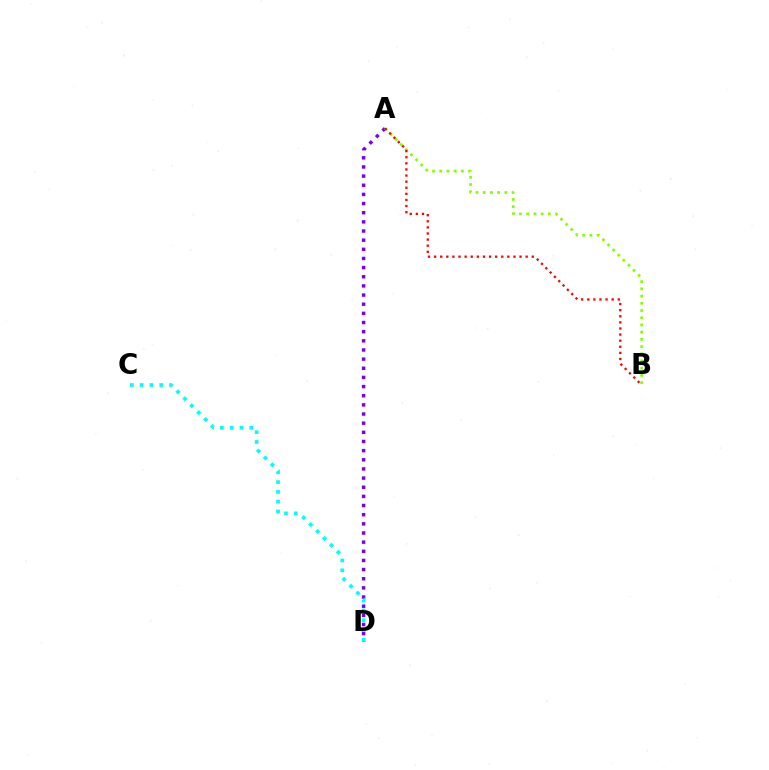{('A', 'D'): [{'color': '#7200ff', 'line_style': 'dotted', 'thickness': 2.49}], ('A', 'B'): [{'color': '#84ff00', 'line_style': 'dotted', 'thickness': 1.96}, {'color': '#ff0000', 'line_style': 'dotted', 'thickness': 1.66}], ('C', 'D'): [{'color': '#00fff6', 'line_style': 'dotted', 'thickness': 2.66}]}